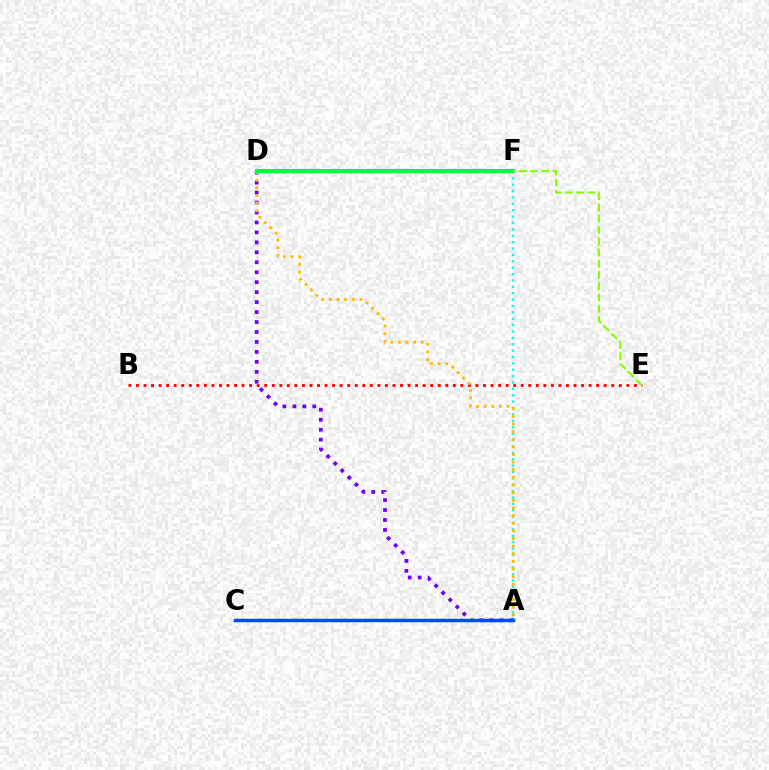{('A', 'F'): [{'color': '#00fff6', 'line_style': 'dotted', 'thickness': 1.73}], ('B', 'E'): [{'color': '#ff0000', 'line_style': 'dotted', 'thickness': 2.05}], ('A', 'D'): [{'color': '#7200ff', 'line_style': 'dotted', 'thickness': 2.7}, {'color': '#ffbd00', 'line_style': 'dotted', 'thickness': 2.07}], ('D', 'F'): [{'color': '#ff00cf', 'line_style': 'dashed', 'thickness': 2.37}, {'color': '#00ff39', 'line_style': 'solid', 'thickness': 2.95}], ('A', 'C'): [{'color': '#004bff', 'line_style': 'solid', 'thickness': 2.5}], ('E', 'F'): [{'color': '#84ff00', 'line_style': 'dashed', 'thickness': 1.53}]}